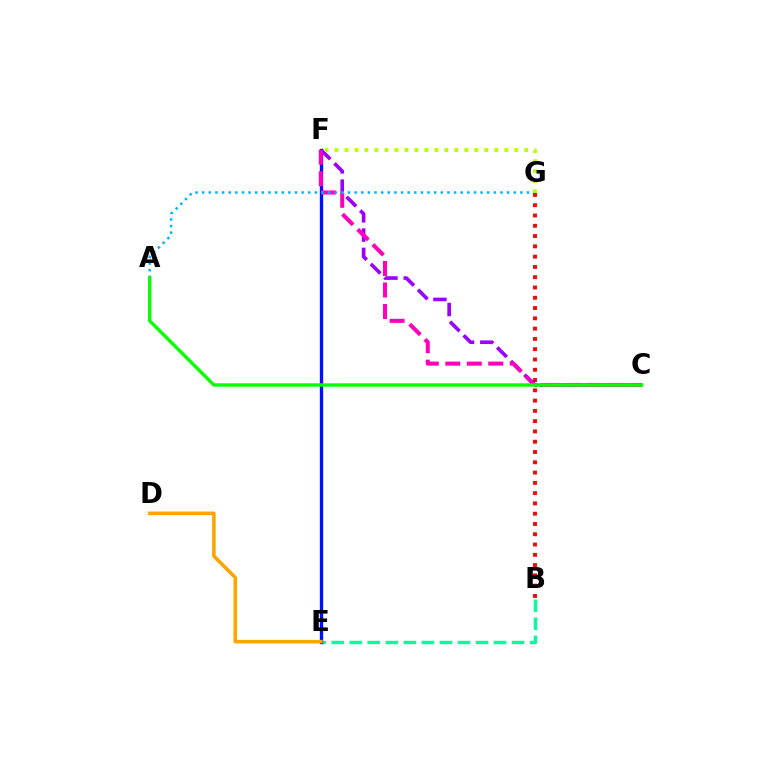{('B', 'E'): [{'color': '#00ff9d', 'line_style': 'dashed', 'thickness': 2.45}], ('C', 'F'): [{'color': '#9b00ff', 'line_style': 'dashed', 'thickness': 2.62}, {'color': '#ff00bd', 'line_style': 'dashed', 'thickness': 2.92}], ('E', 'F'): [{'color': '#0010ff', 'line_style': 'solid', 'thickness': 2.39}], ('D', 'E'): [{'color': '#ffa500', 'line_style': 'solid', 'thickness': 2.59}], ('A', 'G'): [{'color': '#00b5ff', 'line_style': 'dotted', 'thickness': 1.8}], ('F', 'G'): [{'color': '#b3ff00', 'line_style': 'dotted', 'thickness': 2.71}], ('B', 'G'): [{'color': '#ff0000', 'line_style': 'dotted', 'thickness': 2.79}], ('A', 'C'): [{'color': '#08ff00', 'line_style': 'solid', 'thickness': 2.44}]}